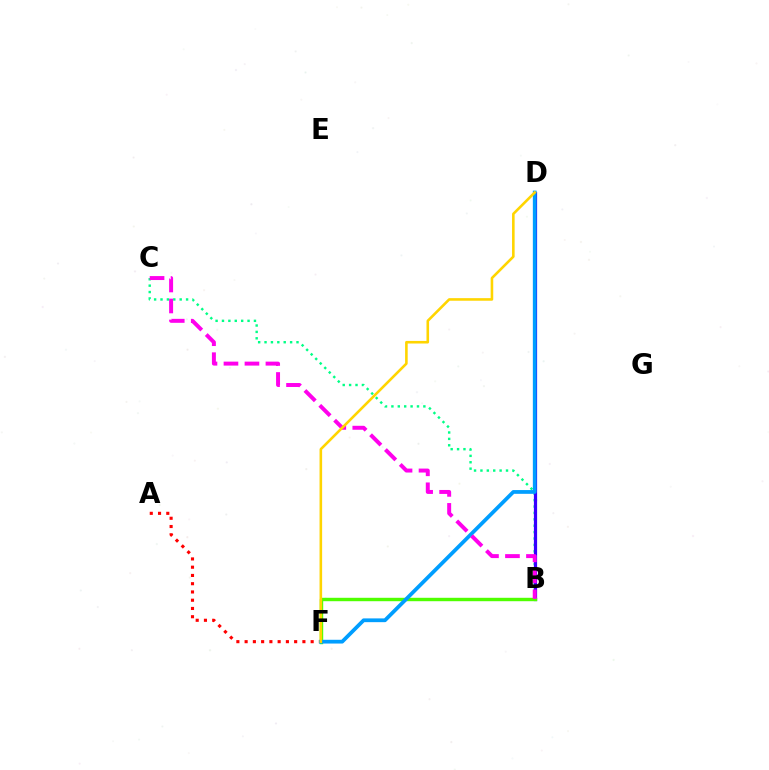{('B', 'C'): [{'color': '#00ff86', 'line_style': 'dotted', 'thickness': 1.74}, {'color': '#ff00ed', 'line_style': 'dashed', 'thickness': 2.85}], ('A', 'F'): [{'color': '#ff0000', 'line_style': 'dotted', 'thickness': 2.24}], ('B', 'D'): [{'color': '#3700ff', 'line_style': 'solid', 'thickness': 2.31}], ('B', 'F'): [{'color': '#4fff00', 'line_style': 'solid', 'thickness': 2.46}], ('D', 'F'): [{'color': '#009eff', 'line_style': 'solid', 'thickness': 2.71}, {'color': '#ffd500', 'line_style': 'solid', 'thickness': 1.86}]}